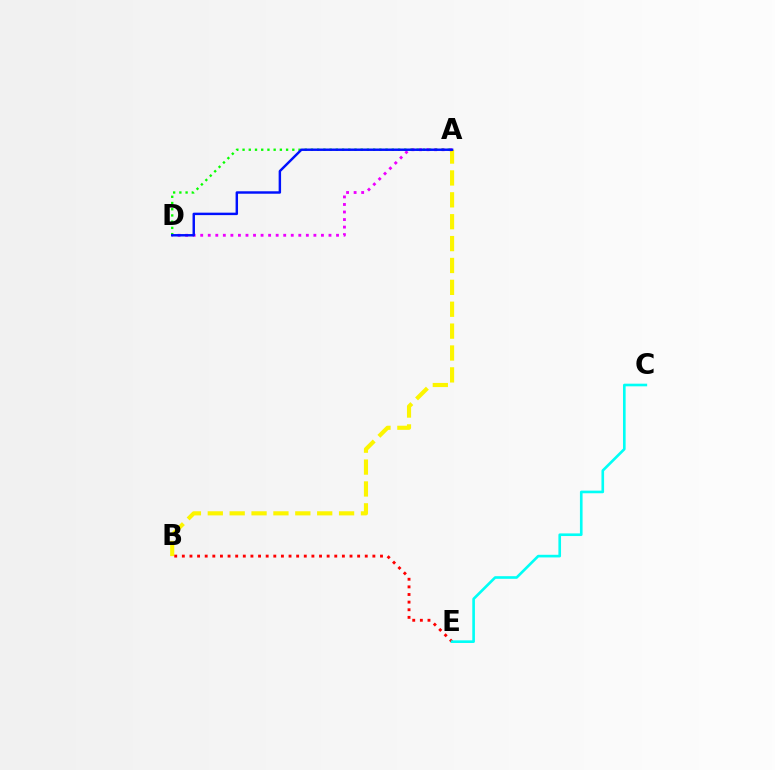{('A', 'B'): [{'color': '#fcf500', 'line_style': 'dashed', 'thickness': 2.97}], ('A', 'D'): [{'color': '#ee00ff', 'line_style': 'dotted', 'thickness': 2.05}, {'color': '#08ff00', 'line_style': 'dotted', 'thickness': 1.69}, {'color': '#0010ff', 'line_style': 'solid', 'thickness': 1.76}], ('B', 'E'): [{'color': '#ff0000', 'line_style': 'dotted', 'thickness': 2.07}], ('C', 'E'): [{'color': '#00fff6', 'line_style': 'solid', 'thickness': 1.9}]}